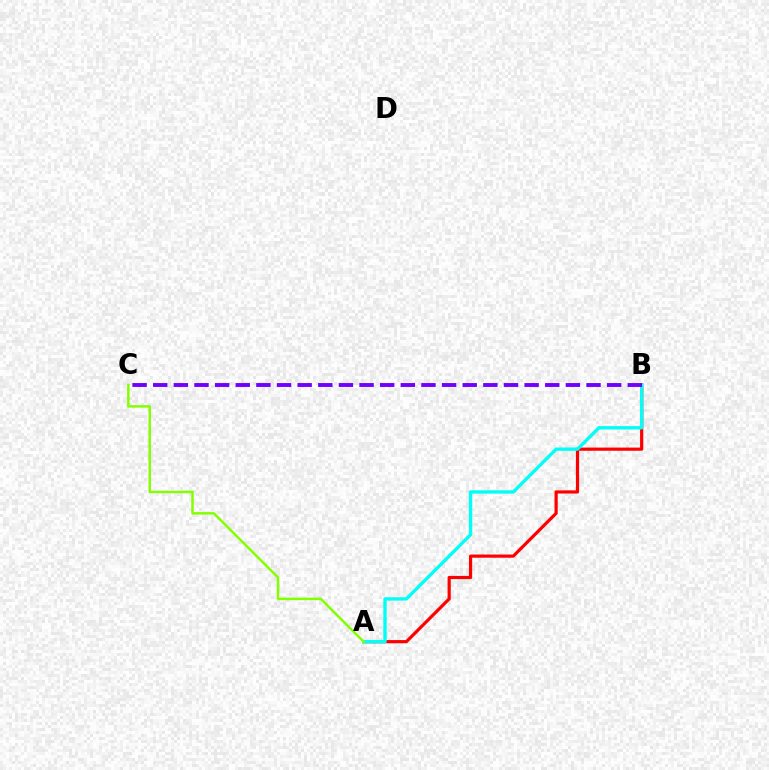{('A', 'B'): [{'color': '#ff0000', 'line_style': 'solid', 'thickness': 2.3}, {'color': '#00fff6', 'line_style': 'solid', 'thickness': 2.41}], ('A', 'C'): [{'color': '#84ff00', 'line_style': 'solid', 'thickness': 1.78}], ('B', 'C'): [{'color': '#7200ff', 'line_style': 'dashed', 'thickness': 2.8}]}